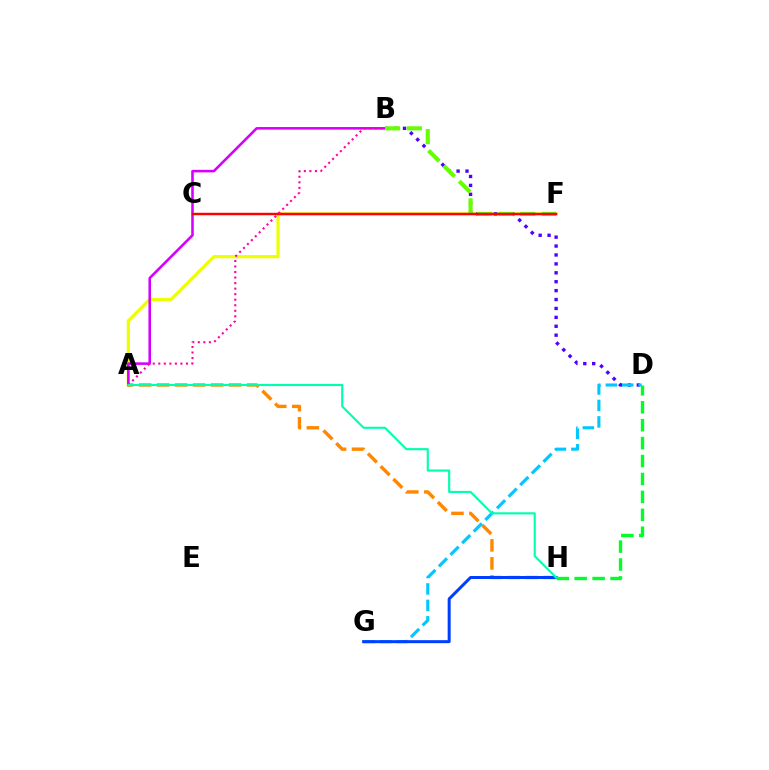{('A', 'F'): [{'color': '#eeff00', 'line_style': 'solid', 'thickness': 2.33}], ('B', 'D'): [{'color': '#4f00ff', 'line_style': 'dotted', 'thickness': 2.42}], ('D', 'G'): [{'color': '#00c7ff', 'line_style': 'dashed', 'thickness': 2.23}], ('A', 'B'): [{'color': '#d600ff', 'line_style': 'solid', 'thickness': 1.86}, {'color': '#ff00a0', 'line_style': 'dotted', 'thickness': 1.5}], ('B', 'F'): [{'color': '#66ff00', 'line_style': 'dashed', 'thickness': 2.95}], ('C', 'F'): [{'color': '#ff0000', 'line_style': 'solid', 'thickness': 1.76}], ('A', 'H'): [{'color': '#ff8800', 'line_style': 'dashed', 'thickness': 2.45}, {'color': '#00ffaf', 'line_style': 'solid', 'thickness': 1.54}], ('G', 'H'): [{'color': '#003fff', 'line_style': 'solid', 'thickness': 2.16}], ('D', 'H'): [{'color': '#00ff27', 'line_style': 'dashed', 'thickness': 2.44}]}